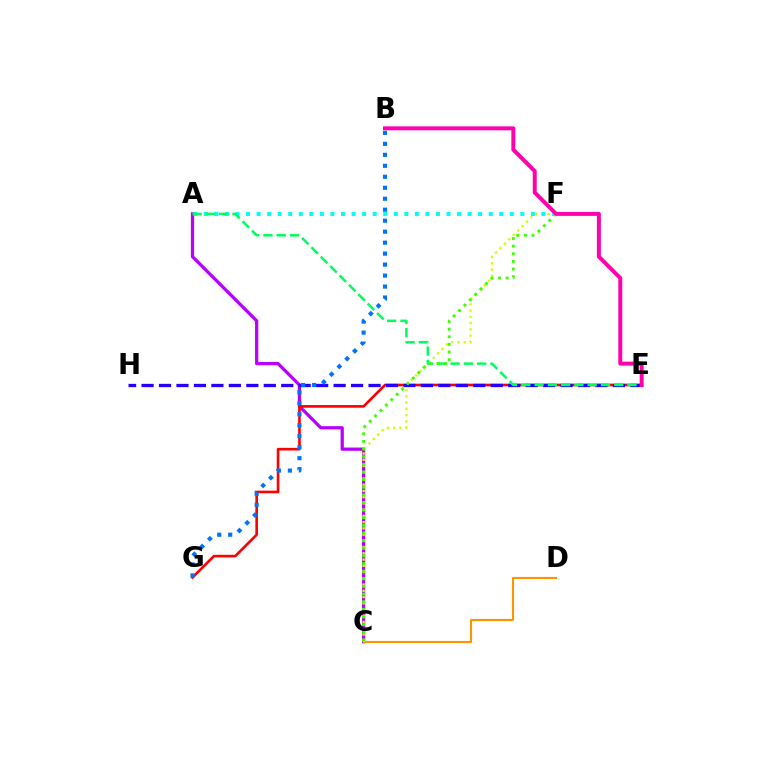{('A', 'C'): [{'color': '#b900ff', 'line_style': 'solid', 'thickness': 2.33}], ('E', 'G'): [{'color': '#ff0000', 'line_style': 'solid', 'thickness': 1.9}], ('C', 'D'): [{'color': '#ff9400', 'line_style': 'solid', 'thickness': 1.51}], ('C', 'F'): [{'color': '#d1ff00', 'line_style': 'dotted', 'thickness': 1.7}, {'color': '#3dff00', 'line_style': 'dotted', 'thickness': 2.07}], ('E', 'H'): [{'color': '#2500ff', 'line_style': 'dashed', 'thickness': 2.37}], ('A', 'F'): [{'color': '#00fff6', 'line_style': 'dotted', 'thickness': 2.87}], ('A', 'E'): [{'color': '#00ff5c', 'line_style': 'dashed', 'thickness': 1.8}], ('B', 'G'): [{'color': '#0074ff', 'line_style': 'dotted', 'thickness': 2.98}], ('B', 'E'): [{'color': '#ff00ac', 'line_style': 'solid', 'thickness': 2.85}]}